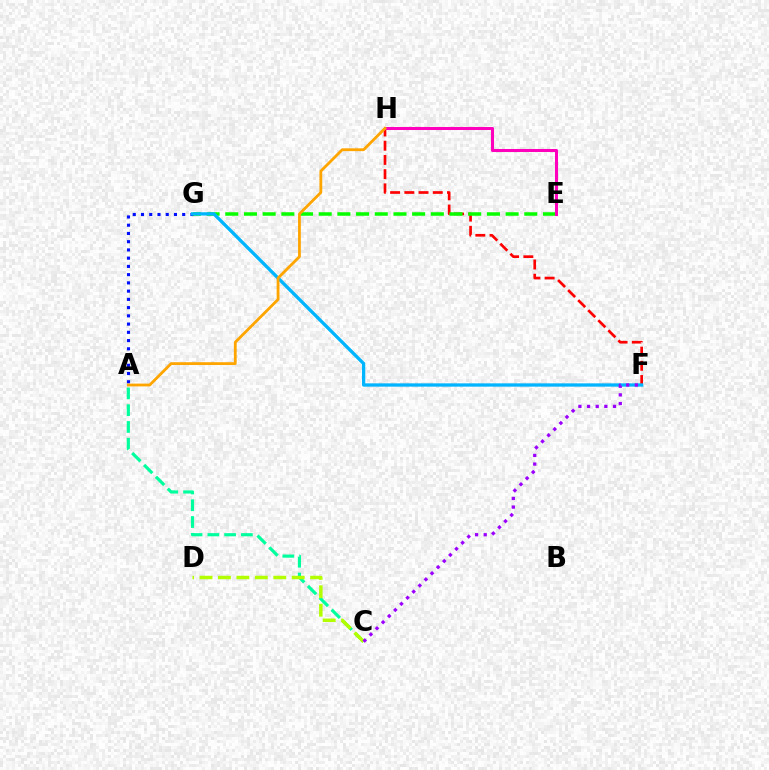{('F', 'H'): [{'color': '#ff0000', 'line_style': 'dashed', 'thickness': 1.93}], ('A', 'G'): [{'color': '#0010ff', 'line_style': 'dotted', 'thickness': 2.24}], ('E', 'G'): [{'color': '#08ff00', 'line_style': 'dashed', 'thickness': 2.54}], ('F', 'G'): [{'color': '#00b5ff', 'line_style': 'solid', 'thickness': 2.37}], ('A', 'C'): [{'color': '#00ff9d', 'line_style': 'dashed', 'thickness': 2.28}], ('C', 'D'): [{'color': '#b3ff00', 'line_style': 'dashed', 'thickness': 2.5}], ('C', 'F'): [{'color': '#9b00ff', 'line_style': 'dotted', 'thickness': 2.35}], ('E', 'H'): [{'color': '#ff00bd', 'line_style': 'solid', 'thickness': 2.19}], ('A', 'H'): [{'color': '#ffa500', 'line_style': 'solid', 'thickness': 2.02}]}